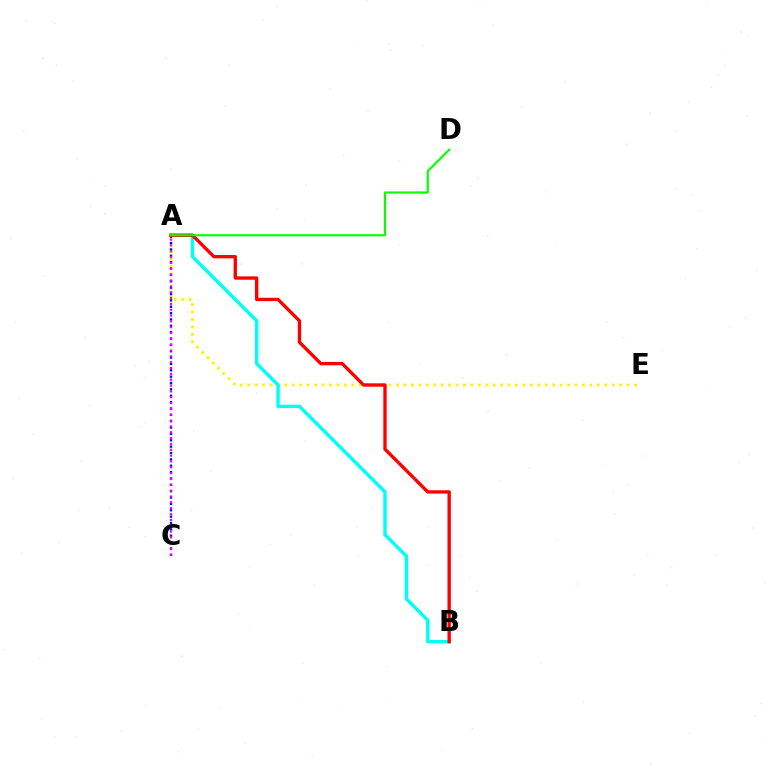{('A', 'E'): [{'color': '#fcf500', 'line_style': 'dotted', 'thickness': 2.02}], ('A', 'B'): [{'color': '#00fff6', 'line_style': 'solid', 'thickness': 2.46}, {'color': '#ff0000', 'line_style': 'solid', 'thickness': 2.41}], ('A', 'C'): [{'color': '#0010ff', 'line_style': 'dotted', 'thickness': 1.73}, {'color': '#ee00ff', 'line_style': 'dotted', 'thickness': 1.59}], ('A', 'D'): [{'color': '#08ff00', 'line_style': 'solid', 'thickness': 1.55}]}